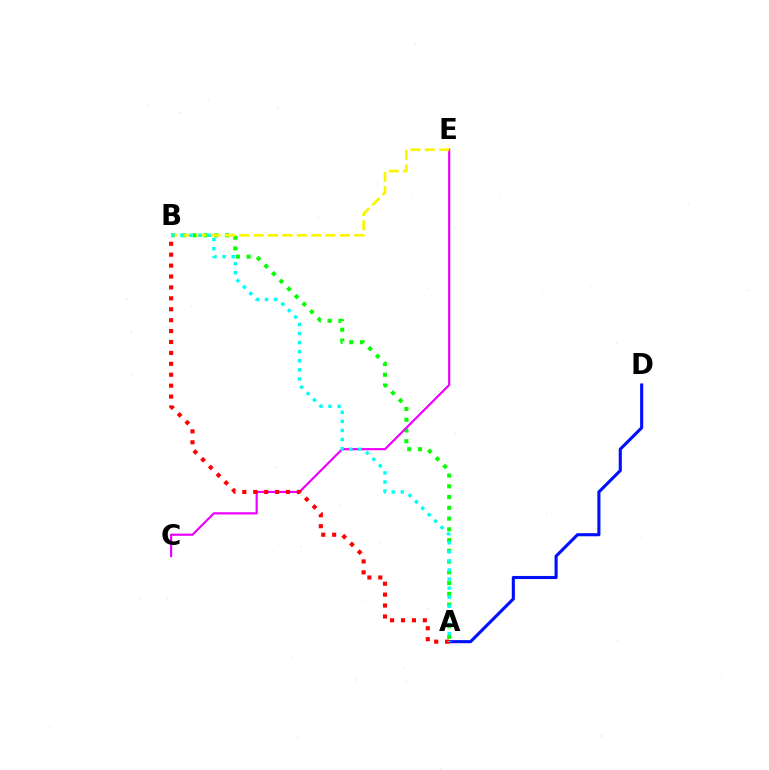{('A', 'D'): [{'color': '#0010ff', 'line_style': 'solid', 'thickness': 2.23}], ('A', 'B'): [{'color': '#08ff00', 'line_style': 'dotted', 'thickness': 2.92}, {'color': '#ff0000', 'line_style': 'dotted', 'thickness': 2.97}, {'color': '#00fff6', 'line_style': 'dotted', 'thickness': 2.47}], ('C', 'E'): [{'color': '#ee00ff', 'line_style': 'solid', 'thickness': 1.56}], ('B', 'E'): [{'color': '#fcf500', 'line_style': 'dashed', 'thickness': 1.95}]}